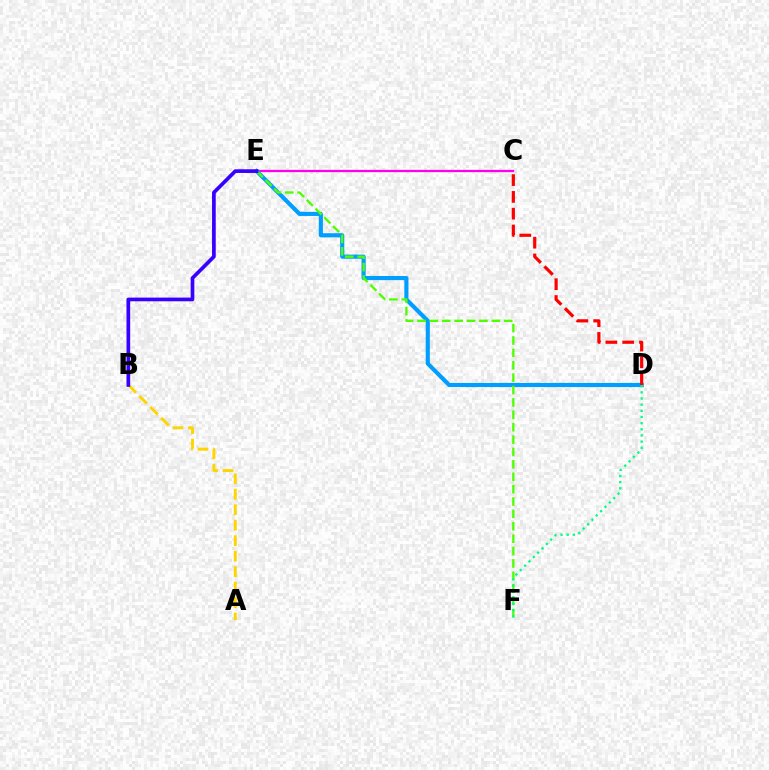{('C', 'E'): [{'color': '#ff00ed', 'line_style': 'solid', 'thickness': 1.65}], ('D', 'E'): [{'color': '#009eff', 'line_style': 'solid', 'thickness': 2.97}], ('A', 'B'): [{'color': '#ffd500', 'line_style': 'dashed', 'thickness': 2.1}], ('E', 'F'): [{'color': '#4fff00', 'line_style': 'dashed', 'thickness': 1.68}], ('B', 'E'): [{'color': '#3700ff', 'line_style': 'solid', 'thickness': 2.66}], ('C', 'D'): [{'color': '#ff0000', 'line_style': 'dashed', 'thickness': 2.28}], ('D', 'F'): [{'color': '#00ff86', 'line_style': 'dotted', 'thickness': 1.67}]}